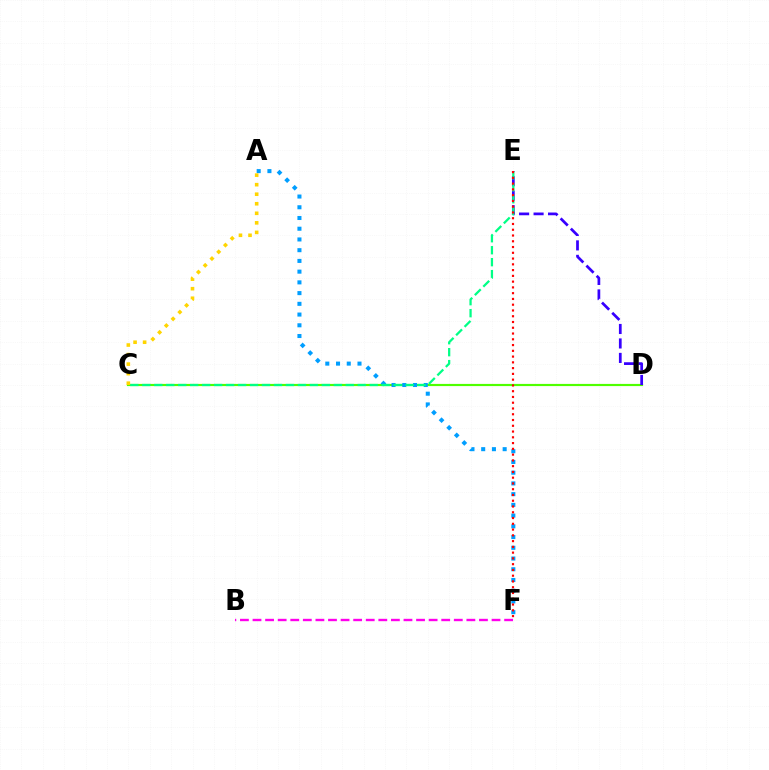{('C', 'D'): [{'color': '#4fff00', 'line_style': 'solid', 'thickness': 1.57}], ('D', 'E'): [{'color': '#3700ff', 'line_style': 'dashed', 'thickness': 1.97}], ('B', 'F'): [{'color': '#ff00ed', 'line_style': 'dashed', 'thickness': 1.71}], ('A', 'F'): [{'color': '#009eff', 'line_style': 'dotted', 'thickness': 2.92}], ('C', 'E'): [{'color': '#00ff86', 'line_style': 'dashed', 'thickness': 1.63}], ('E', 'F'): [{'color': '#ff0000', 'line_style': 'dotted', 'thickness': 1.57}], ('A', 'C'): [{'color': '#ffd500', 'line_style': 'dotted', 'thickness': 2.59}]}